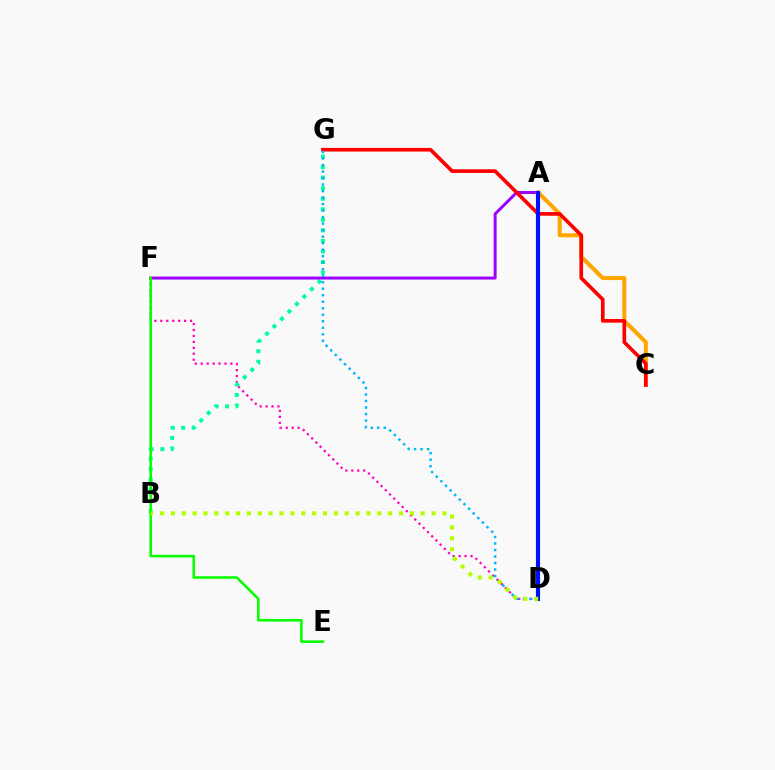{('D', 'F'): [{'color': '#ff00bd', 'line_style': 'dotted', 'thickness': 1.61}], ('B', 'G'): [{'color': '#00ff9d', 'line_style': 'dotted', 'thickness': 2.87}], ('A', 'F'): [{'color': '#9b00ff', 'line_style': 'solid', 'thickness': 2.14}], ('E', 'F'): [{'color': '#08ff00', 'line_style': 'solid', 'thickness': 1.87}], ('A', 'C'): [{'color': '#ffa500', 'line_style': 'solid', 'thickness': 2.91}], ('C', 'G'): [{'color': '#ff0000', 'line_style': 'solid', 'thickness': 2.63}], ('D', 'G'): [{'color': '#00b5ff', 'line_style': 'dotted', 'thickness': 1.77}], ('A', 'D'): [{'color': '#0010ff', 'line_style': 'solid', 'thickness': 2.96}], ('B', 'D'): [{'color': '#b3ff00', 'line_style': 'dotted', 'thickness': 2.95}]}